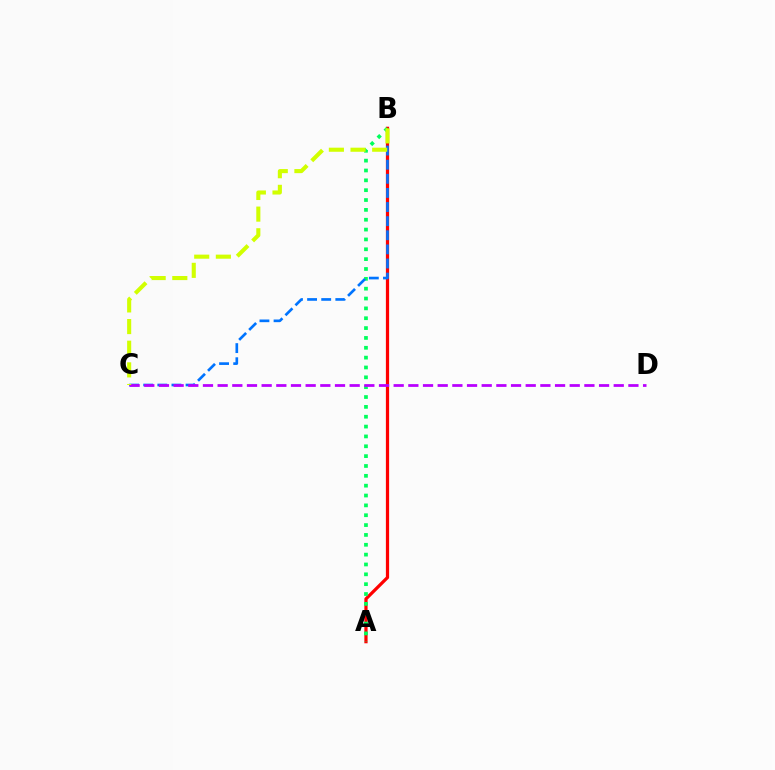{('A', 'B'): [{'color': '#ff0000', 'line_style': 'solid', 'thickness': 2.32}, {'color': '#00ff5c', 'line_style': 'dotted', 'thickness': 2.68}], ('B', 'C'): [{'color': '#0074ff', 'line_style': 'dashed', 'thickness': 1.92}, {'color': '#d1ff00', 'line_style': 'dashed', 'thickness': 2.94}], ('C', 'D'): [{'color': '#b900ff', 'line_style': 'dashed', 'thickness': 1.99}]}